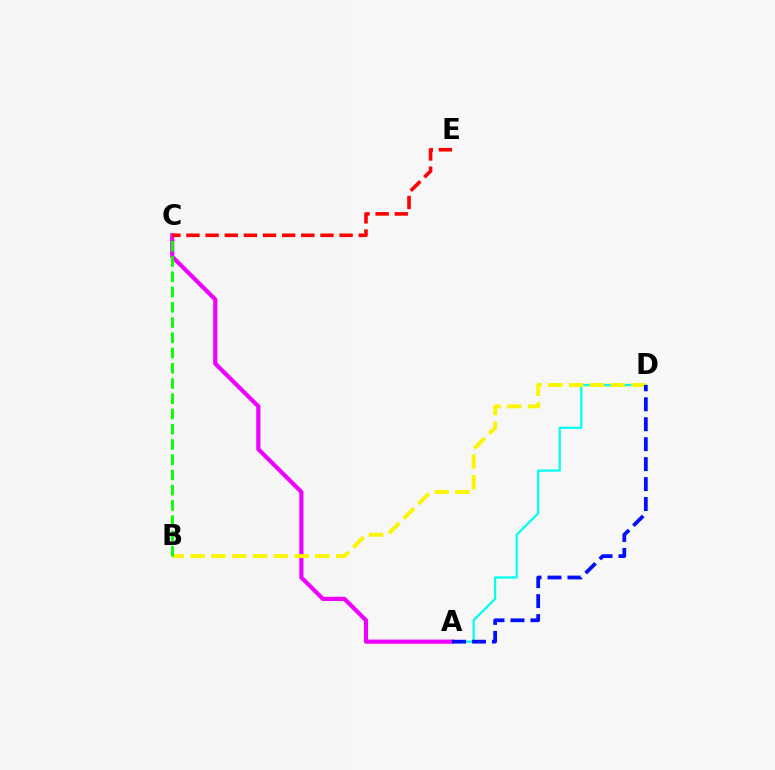{('A', 'D'): [{'color': '#00fff6', 'line_style': 'solid', 'thickness': 1.62}, {'color': '#0010ff', 'line_style': 'dashed', 'thickness': 2.71}], ('A', 'C'): [{'color': '#ee00ff', 'line_style': 'solid', 'thickness': 2.99}], ('B', 'D'): [{'color': '#fcf500', 'line_style': 'dashed', 'thickness': 2.83}], ('B', 'C'): [{'color': '#08ff00', 'line_style': 'dashed', 'thickness': 2.07}], ('C', 'E'): [{'color': '#ff0000', 'line_style': 'dashed', 'thickness': 2.6}]}